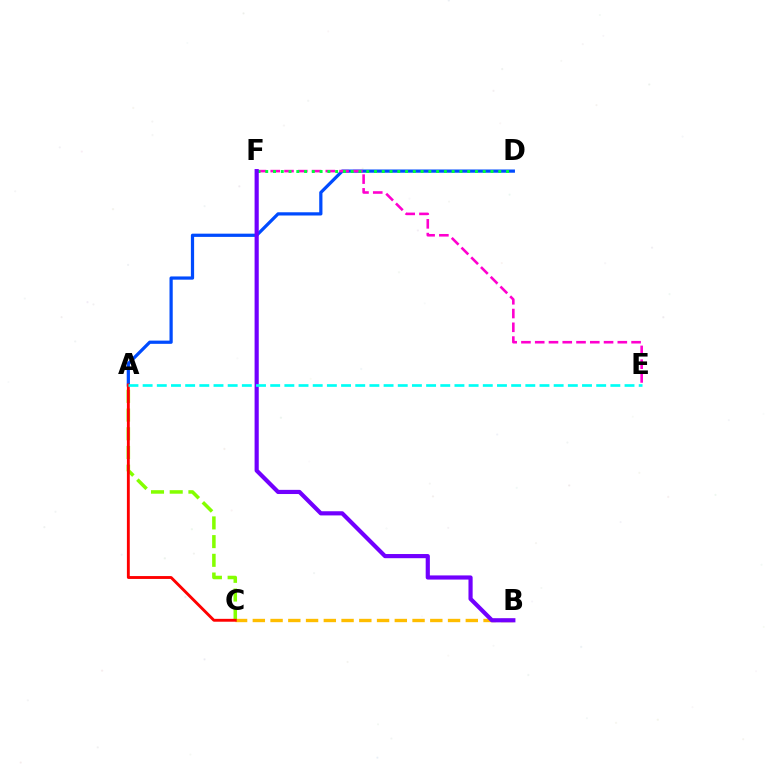{('B', 'C'): [{'color': '#ffbd00', 'line_style': 'dashed', 'thickness': 2.41}], ('A', 'D'): [{'color': '#004bff', 'line_style': 'solid', 'thickness': 2.32}], ('A', 'C'): [{'color': '#84ff00', 'line_style': 'dashed', 'thickness': 2.54}, {'color': '#ff0000', 'line_style': 'solid', 'thickness': 2.07}], ('E', 'F'): [{'color': '#ff00cf', 'line_style': 'dashed', 'thickness': 1.87}], ('D', 'F'): [{'color': '#00ff39', 'line_style': 'dotted', 'thickness': 2.11}], ('B', 'F'): [{'color': '#7200ff', 'line_style': 'solid', 'thickness': 3.0}], ('A', 'E'): [{'color': '#00fff6', 'line_style': 'dashed', 'thickness': 1.93}]}